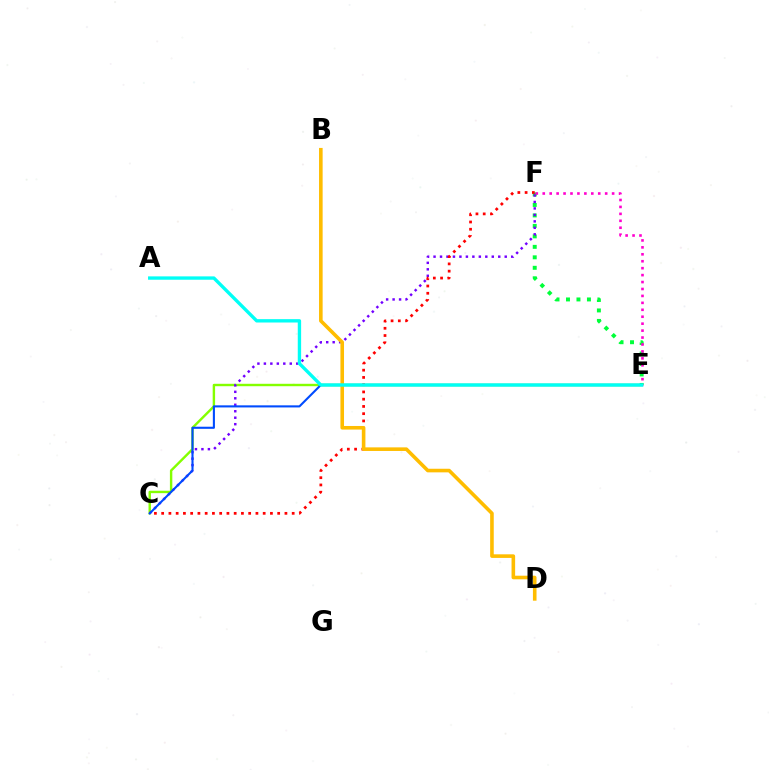{('E', 'F'): [{'color': '#00ff39', 'line_style': 'dotted', 'thickness': 2.85}, {'color': '#ff00cf', 'line_style': 'dotted', 'thickness': 1.88}], ('C', 'E'): [{'color': '#84ff00', 'line_style': 'solid', 'thickness': 1.74}, {'color': '#004bff', 'line_style': 'solid', 'thickness': 1.51}], ('C', 'F'): [{'color': '#7200ff', 'line_style': 'dotted', 'thickness': 1.76}, {'color': '#ff0000', 'line_style': 'dotted', 'thickness': 1.97}], ('B', 'D'): [{'color': '#ffbd00', 'line_style': 'solid', 'thickness': 2.59}], ('A', 'E'): [{'color': '#00fff6', 'line_style': 'solid', 'thickness': 2.42}]}